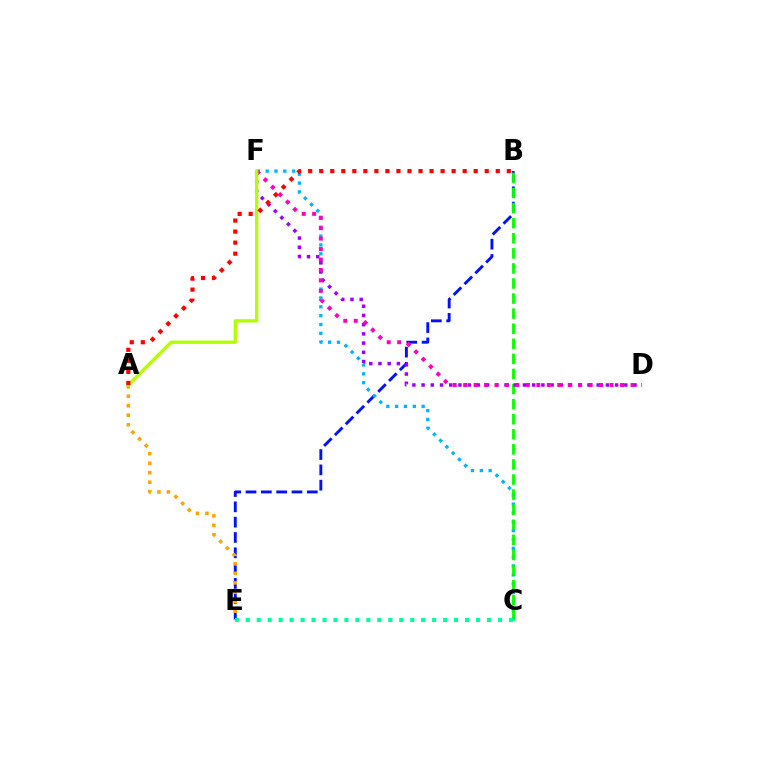{('B', 'E'): [{'color': '#0010ff', 'line_style': 'dashed', 'thickness': 2.08}], ('C', 'F'): [{'color': '#00b5ff', 'line_style': 'dotted', 'thickness': 2.4}], ('B', 'C'): [{'color': '#08ff00', 'line_style': 'dashed', 'thickness': 2.05}], ('D', 'F'): [{'color': '#9b00ff', 'line_style': 'dotted', 'thickness': 2.5}, {'color': '#ff00bd', 'line_style': 'dotted', 'thickness': 2.84}], ('A', 'E'): [{'color': '#ffa500', 'line_style': 'dotted', 'thickness': 2.58}], ('A', 'F'): [{'color': '#b3ff00', 'line_style': 'solid', 'thickness': 2.39}], ('A', 'B'): [{'color': '#ff0000', 'line_style': 'dotted', 'thickness': 3.0}], ('C', 'E'): [{'color': '#00ff9d', 'line_style': 'dotted', 'thickness': 2.98}]}